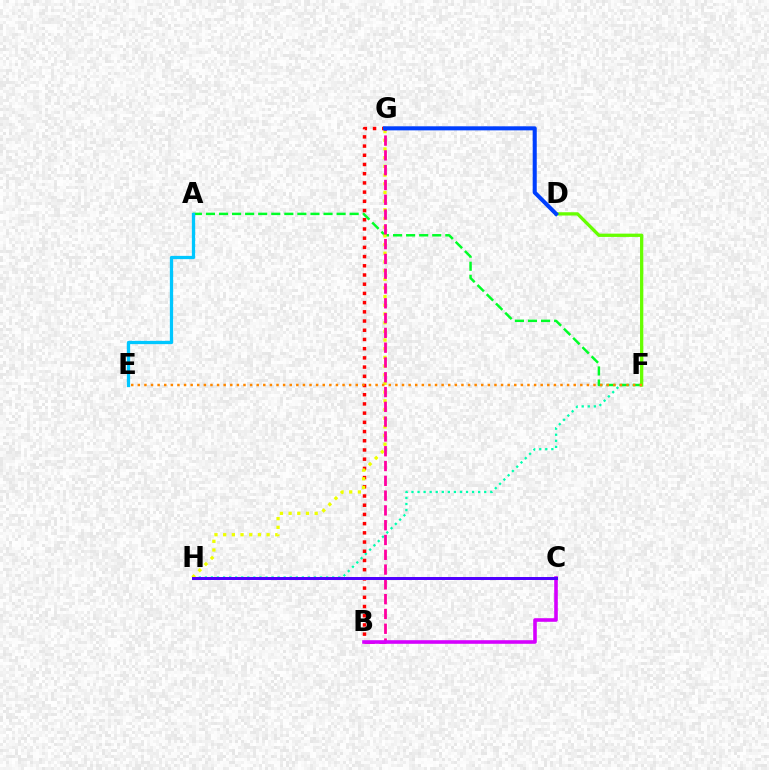{('F', 'H'): [{'color': '#00ffaf', 'line_style': 'dotted', 'thickness': 1.65}], ('A', 'F'): [{'color': '#00ff27', 'line_style': 'dashed', 'thickness': 1.77}], ('B', 'G'): [{'color': '#ff0000', 'line_style': 'dotted', 'thickness': 2.5}, {'color': '#ff00a0', 'line_style': 'dashed', 'thickness': 2.01}], ('G', 'H'): [{'color': '#eeff00', 'line_style': 'dotted', 'thickness': 2.36}], ('D', 'F'): [{'color': '#66ff00', 'line_style': 'solid', 'thickness': 2.37}], ('B', 'C'): [{'color': '#d600ff', 'line_style': 'solid', 'thickness': 2.59}], ('A', 'E'): [{'color': '#00c7ff', 'line_style': 'solid', 'thickness': 2.35}], ('D', 'G'): [{'color': '#003fff', 'line_style': 'solid', 'thickness': 2.92}], ('C', 'H'): [{'color': '#4f00ff', 'line_style': 'solid', 'thickness': 2.14}], ('E', 'F'): [{'color': '#ff8800', 'line_style': 'dotted', 'thickness': 1.79}]}